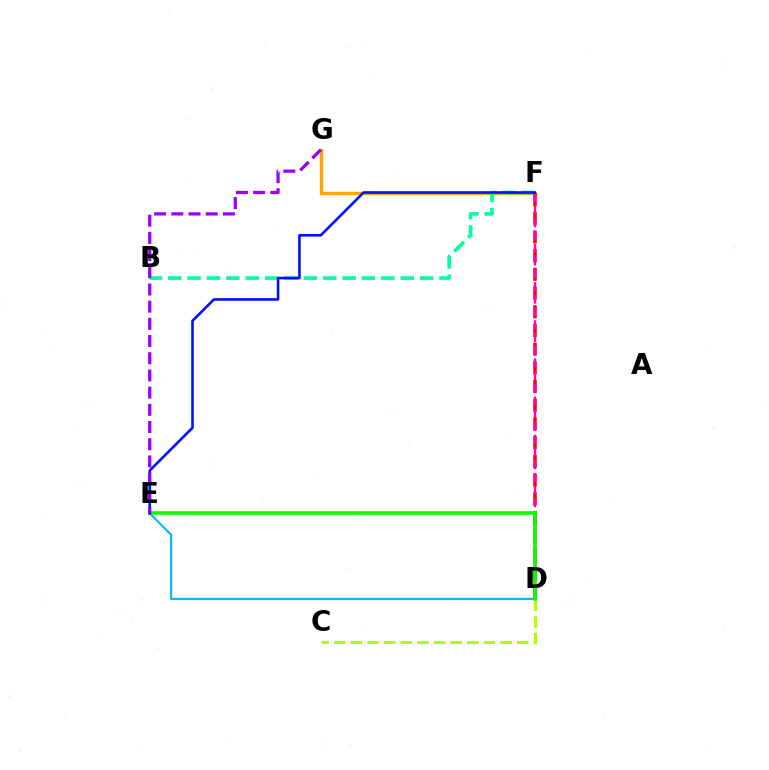{('D', 'E'): [{'color': '#00b5ff', 'line_style': 'solid', 'thickness': 1.51}, {'color': '#08ff00', 'line_style': 'solid', 'thickness': 2.59}], ('F', 'G'): [{'color': '#ffa500', 'line_style': 'solid', 'thickness': 2.45}], ('B', 'F'): [{'color': '#00ff9d', 'line_style': 'dashed', 'thickness': 2.63}], ('D', 'F'): [{'color': '#ff0000', 'line_style': 'dashed', 'thickness': 2.54}, {'color': '#ff00bd', 'line_style': 'dashed', 'thickness': 1.73}], ('C', 'D'): [{'color': '#b3ff00', 'line_style': 'dashed', 'thickness': 2.26}], ('E', 'F'): [{'color': '#0010ff', 'line_style': 'solid', 'thickness': 1.88}], ('E', 'G'): [{'color': '#9b00ff', 'line_style': 'dashed', 'thickness': 2.34}]}